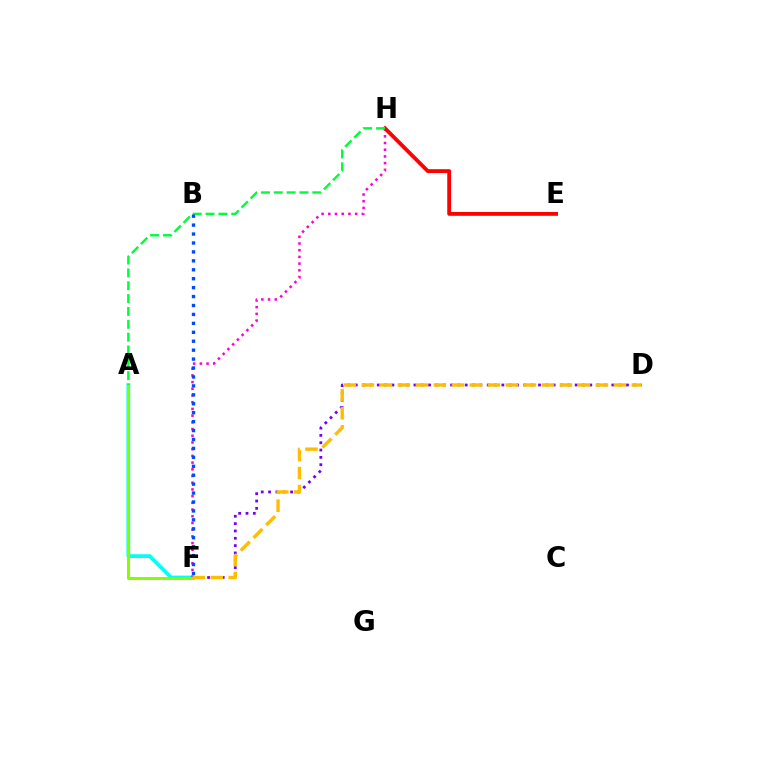{('A', 'F'): [{'color': '#00fff6', 'line_style': 'solid', 'thickness': 2.71}, {'color': '#84ff00', 'line_style': 'solid', 'thickness': 2.16}], ('F', 'H'): [{'color': '#ff00cf', 'line_style': 'dotted', 'thickness': 1.82}], ('D', 'F'): [{'color': '#7200ff', 'line_style': 'dotted', 'thickness': 1.99}, {'color': '#ffbd00', 'line_style': 'dashed', 'thickness': 2.45}], ('E', 'H'): [{'color': '#ff0000', 'line_style': 'solid', 'thickness': 2.75}], ('A', 'H'): [{'color': '#00ff39', 'line_style': 'dashed', 'thickness': 1.75}], ('B', 'F'): [{'color': '#004bff', 'line_style': 'dotted', 'thickness': 2.43}]}